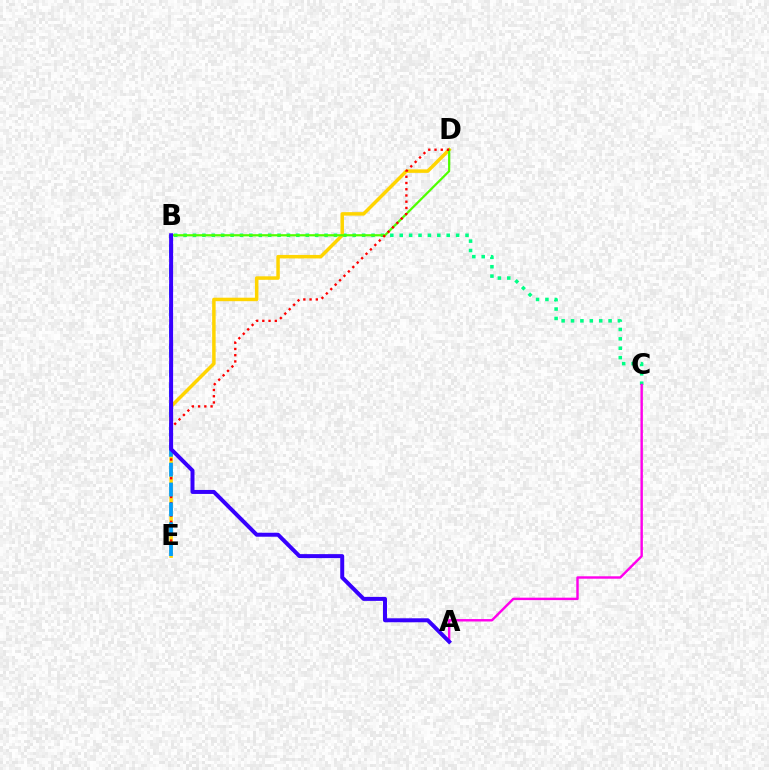{('B', 'C'): [{'color': '#00ff86', 'line_style': 'dotted', 'thickness': 2.55}], ('D', 'E'): [{'color': '#ffd500', 'line_style': 'solid', 'thickness': 2.51}, {'color': '#ff0000', 'line_style': 'dotted', 'thickness': 1.69}], ('B', 'D'): [{'color': '#4fff00', 'line_style': 'solid', 'thickness': 1.59}], ('B', 'E'): [{'color': '#009eff', 'line_style': 'dashed', 'thickness': 2.7}], ('A', 'C'): [{'color': '#ff00ed', 'line_style': 'solid', 'thickness': 1.74}], ('A', 'B'): [{'color': '#3700ff', 'line_style': 'solid', 'thickness': 2.87}]}